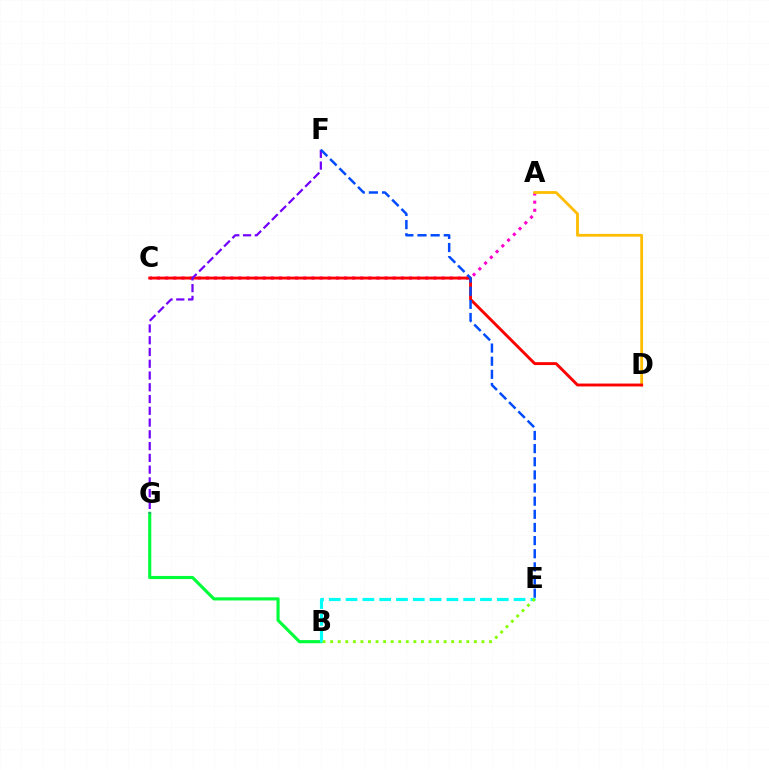{('B', 'G'): [{'color': '#00ff39', 'line_style': 'solid', 'thickness': 2.25}], ('A', 'C'): [{'color': '#ff00cf', 'line_style': 'dotted', 'thickness': 2.21}], ('B', 'E'): [{'color': '#00fff6', 'line_style': 'dashed', 'thickness': 2.28}, {'color': '#84ff00', 'line_style': 'dotted', 'thickness': 2.06}], ('A', 'D'): [{'color': '#ffbd00', 'line_style': 'solid', 'thickness': 2.02}], ('C', 'D'): [{'color': '#ff0000', 'line_style': 'solid', 'thickness': 2.08}], ('F', 'G'): [{'color': '#7200ff', 'line_style': 'dashed', 'thickness': 1.6}], ('E', 'F'): [{'color': '#004bff', 'line_style': 'dashed', 'thickness': 1.79}]}